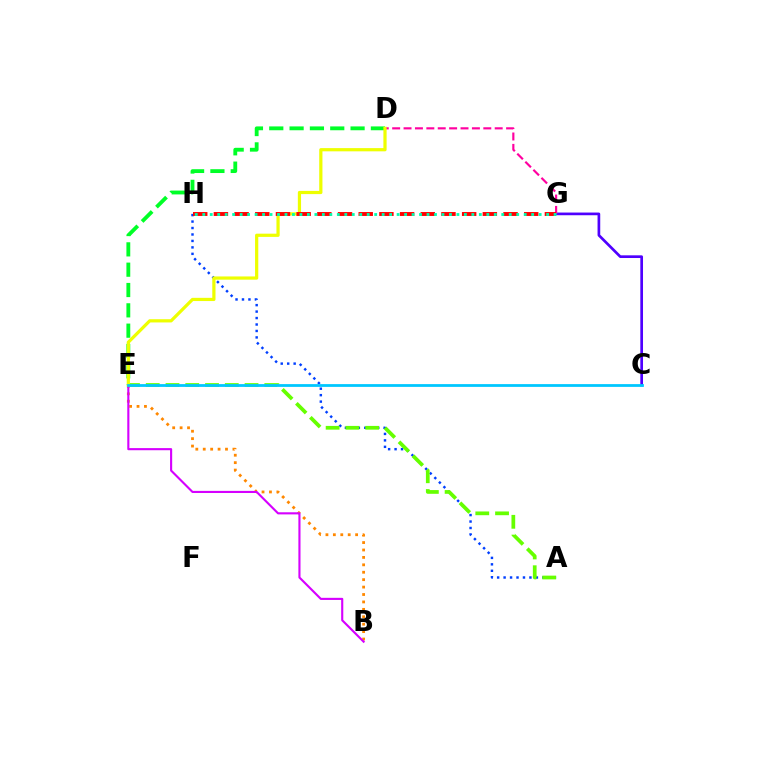{('A', 'H'): [{'color': '#003fff', 'line_style': 'dotted', 'thickness': 1.75}], ('D', 'E'): [{'color': '#00ff27', 'line_style': 'dashed', 'thickness': 2.76}, {'color': '#eeff00', 'line_style': 'solid', 'thickness': 2.32}], ('A', 'E'): [{'color': '#66ff00', 'line_style': 'dashed', 'thickness': 2.68}], ('B', 'E'): [{'color': '#ff8800', 'line_style': 'dotted', 'thickness': 2.02}, {'color': '#d600ff', 'line_style': 'solid', 'thickness': 1.53}], ('C', 'G'): [{'color': '#4f00ff', 'line_style': 'solid', 'thickness': 1.93}], ('D', 'G'): [{'color': '#ff00a0', 'line_style': 'dashed', 'thickness': 1.55}], ('G', 'H'): [{'color': '#ff0000', 'line_style': 'dashed', 'thickness': 2.81}, {'color': '#00ffaf', 'line_style': 'dotted', 'thickness': 2.03}], ('C', 'E'): [{'color': '#00c7ff', 'line_style': 'solid', 'thickness': 2.0}]}